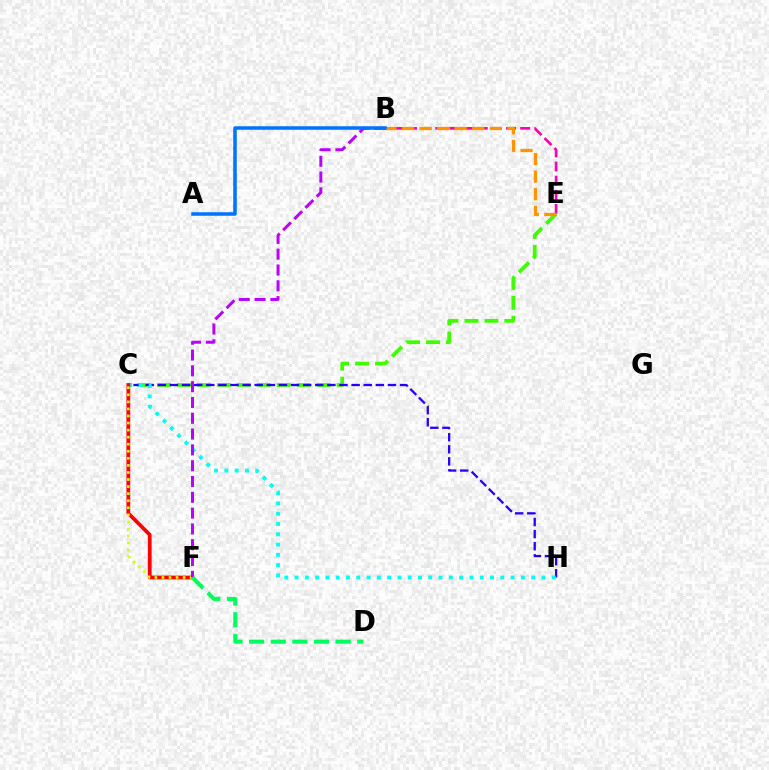{('C', 'E'): [{'color': '#3dff00', 'line_style': 'dashed', 'thickness': 2.71}], ('B', 'E'): [{'color': '#ff00ac', 'line_style': 'dashed', 'thickness': 1.92}, {'color': '#ff9400', 'line_style': 'dashed', 'thickness': 2.39}], ('C', 'H'): [{'color': '#2500ff', 'line_style': 'dashed', 'thickness': 1.65}, {'color': '#00fff6', 'line_style': 'dotted', 'thickness': 2.8}], ('C', 'F'): [{'color': '#ff0000', 'line_style': 'solid', 'thickness': 2.7}, {'color': '#d1ff00', 'line_style': 'dotted', 'thickness': 1.92}], ('B', 'F'): [{'color': '#b900ff', 'line_style': 'dashed', 'thickness': 2.15}], ('A', 'B'): [{'color': '#0074ff', 'line_style': 'solid', 'thickness': 2.53}], ('D', 'F'): [{'color': '#00ff5c', 'line_style': 'dashed', 'thickness': 2.94}]}